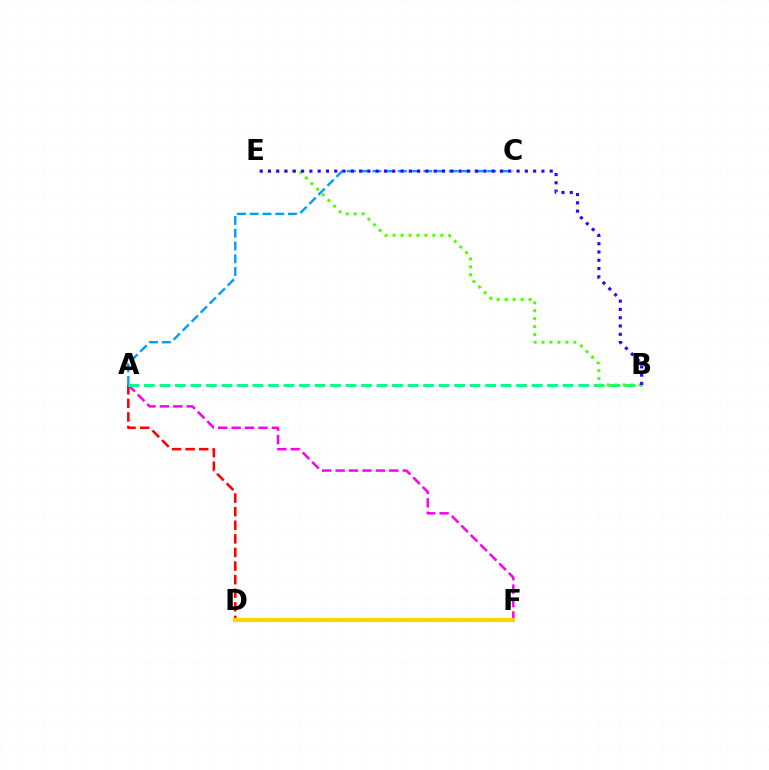{('A', 'D'): [{'color': '#ff0000', 'line_style': 'dashed', 'thickness': 1.85}], ('A', 'C'): [{'color': '#009eff', 'line_style': 'dashed', 'thickness': 1.73}], ('A', 'F'): [{'color': '#ff00ed', 'line_style': 'dashed', 'thickness': 1.82}], ('D', 'F'): [{'color': '#ffd500', 'line_style': 'solid', 'thickness': 2.96}], ('A', 'B'): [{'color': '#00ff86', 'line_style': 'dashed', 'thickness': 2.11}], ('B', 'E'): [{'color': '#4fff00', 'line_style': 'dotted', 'thickness': 2.16}, {'color': '#3700ff', 'line_style': 'dotted', 'thickness': 2.25}]}